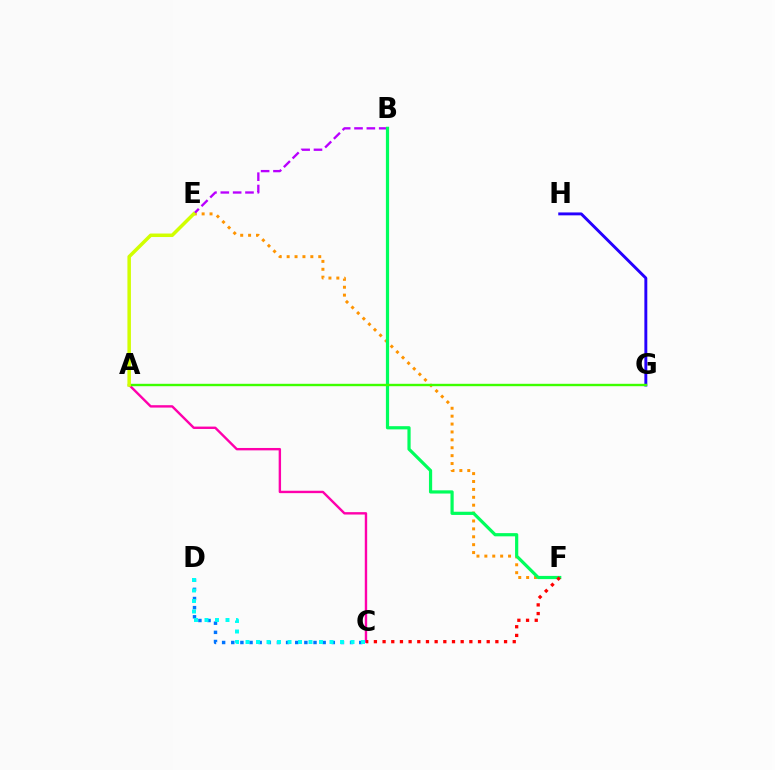{('E', 'F'): [{'color': '#ff9400', 'line_style': 'dotted', 'thickness': 2.15}], ('B', 'E'): [{'color': '#b900ff', 'line_style': 'dashed', 'thickness': 1.68}], ('C', 'D'): [{'color': '#0074ff', 'line_style': 'dotted', 'thickness': 2.48}, {'color': '#00fff6', 'line_style': 'dotted', 'thickness': 2.85}], ('A', 'C'): [{'color': '#ff00ac', 'line_style': 'solid', 'thickness': 1.72}], ('B', 'F'): [{'color': '#00ff5c', 'line_style': 'solid', 'thickness': 2.3}], ('C', 'F'): [{'color': '#ff0000', 'line_style': 'dotted', 'thickness': 2.36}], ('G', 'H'): [{'color': '#2500ff', 'line_style': 'solid', 'thickness': 2.1}], ('A', 'G'): [{'color': '#3dff00', 'line_style': 'solid', 'thickness': 1.72}], ('A', 'E'): [{'color': '#d1ff00', 'line_style': 'solid', 'thickness': 2.52}]}